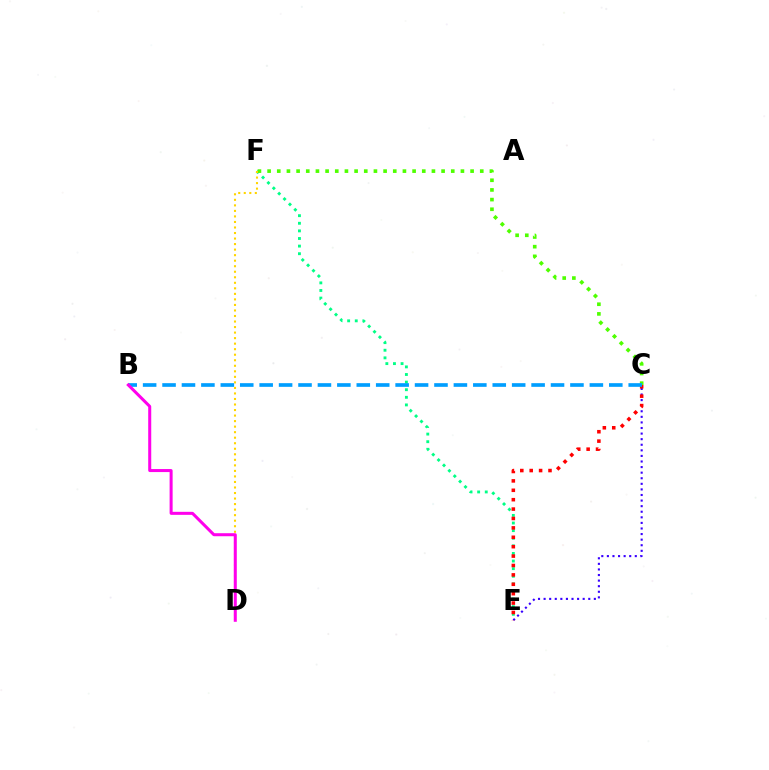{('E', 'F'): [{'color': '#00ff86', 'line_style': 'dotted', 'thickness': 2.07}], ('C', 'F'): [{'color': '#4fff00', 'line_style': 'dotted', 'thickness': 2.63}], ('D', 'F'): [{'color': '#ffd500', 'line_style': 'dotted', 'thickness': 1.5}], ('C', 'E'): [{'color': '#3700ff', 'line_style': 'dotted', 'thickness': 1.52}, {'color': '#ff0000', 'line_style': 'dotted', 'thickness': 2.55}], ('B', 'C'): [{'color': '#009eff', 'line_style': 'dashed', 'thickness': 2.64}], ('B', 'D'): [{'color': '#ff00ed', 'line_style': 'solid', 'thickness': 2.18}]}